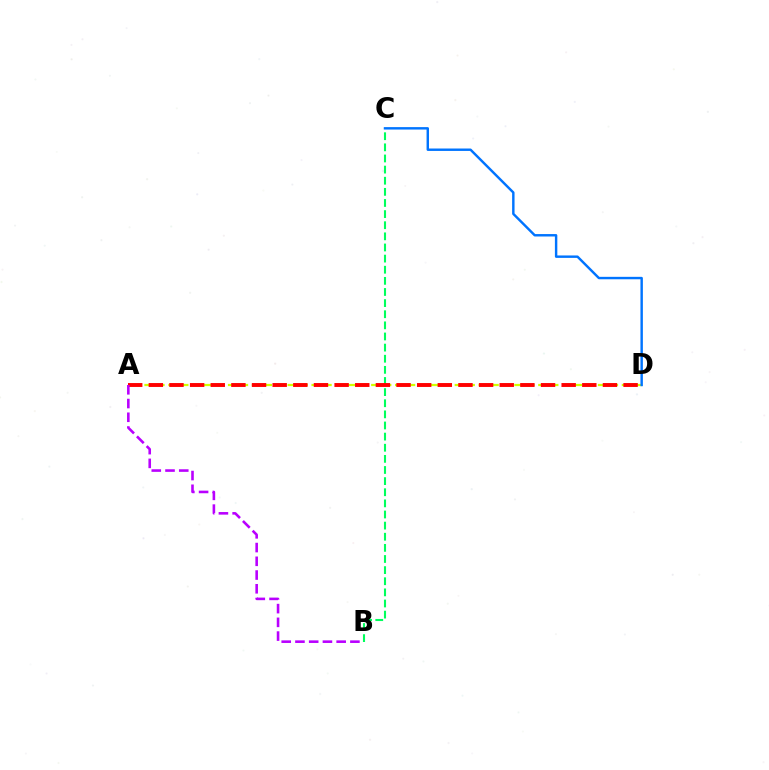{('A', 'D'): [{'color': '#d1ff00', 'line_style': 'dashed', 'thickness': 1.62}, {'color': '#ff0000', 'line_style': 'dashed', 'thickness': 2.8}], ('B', 'C'): [{'color': '#00ff5c', 'line_style': 'dashed', 'thickness': 1.51}], ('C', 'D'): [{'color': '#0074ff', 'line_style': 'solid', 'thickness': 1.75}], ('A', 'B'): [{'color': '#b900ff', 'line_style': 'dashed', 'thickness': 1.87}]}